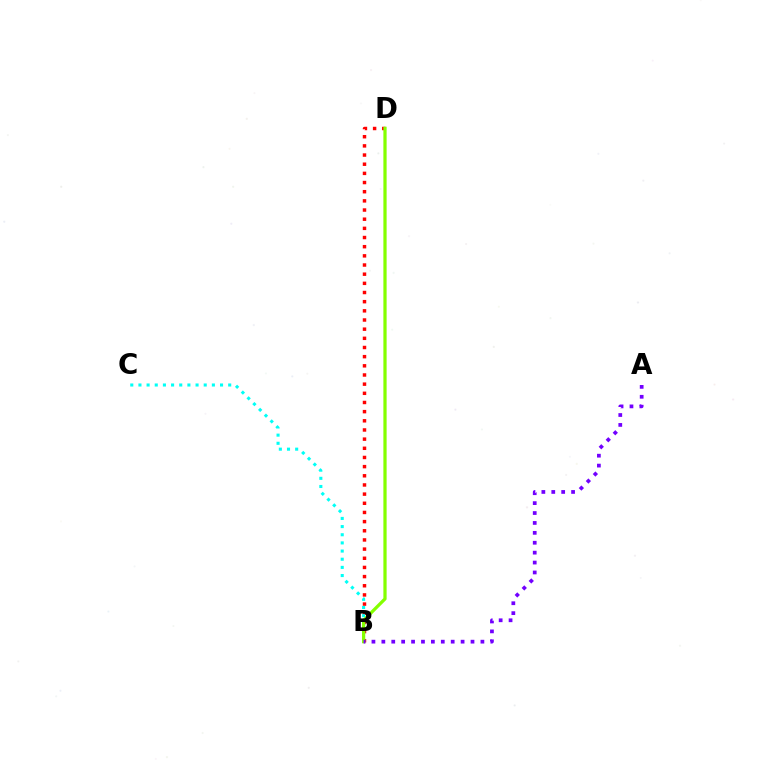{('B', 'D'): [{'color': '#ff0000', 'line_style': 'dotted', 'thickness': 2.49}, {'color': '#84ff00', 'line_style': 'solid', 'thickness': 2.33}], ('B', 'C'): [{'color': '#00fff6', 'line_style': 'dotted', 'thickness': 2.22}], ('A', 'B'): [{'color': '#7200ff', 'line_style': 'dotted', 'thickness': 2.69}]}